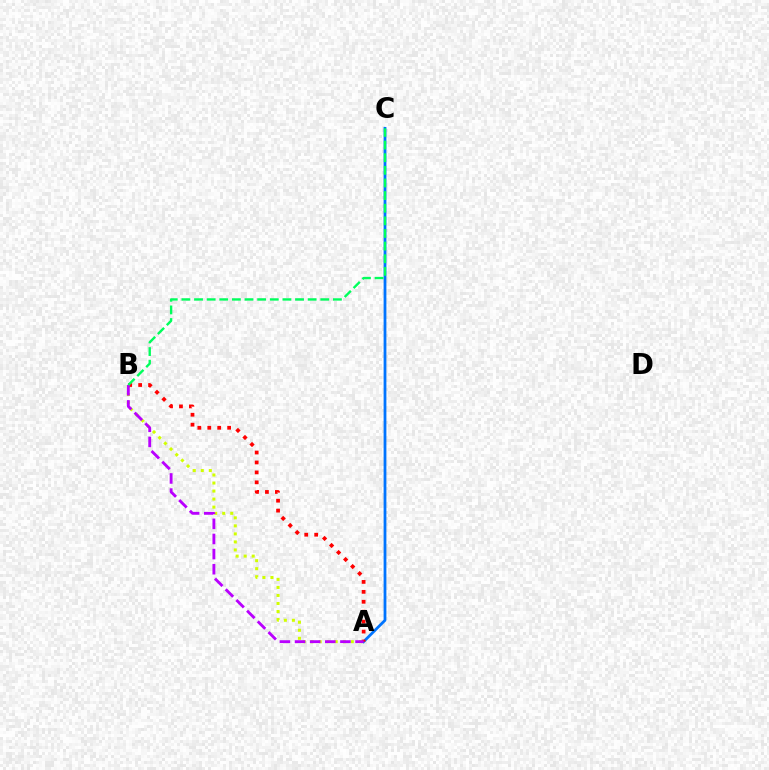{('A', 'B'): [{'color': '#d1ff00', 'line_style': 'dotted', 'thickness': 2.18}, {'color': '#ff0000', 'line_style': 'dotted', 'thickness': 2.7}, {'color': '#b900ff', 'line_style': 'dashed', 'thickness': 2.05}], ('A', 'C'): [{'color': '#0074ff', 'line_style': 'solid', 'thickness': 2.0}], ('B', 'C'): [{'color': '#00ff5c', 'line_style': 'dashed', 'thickness': 1.72}]}